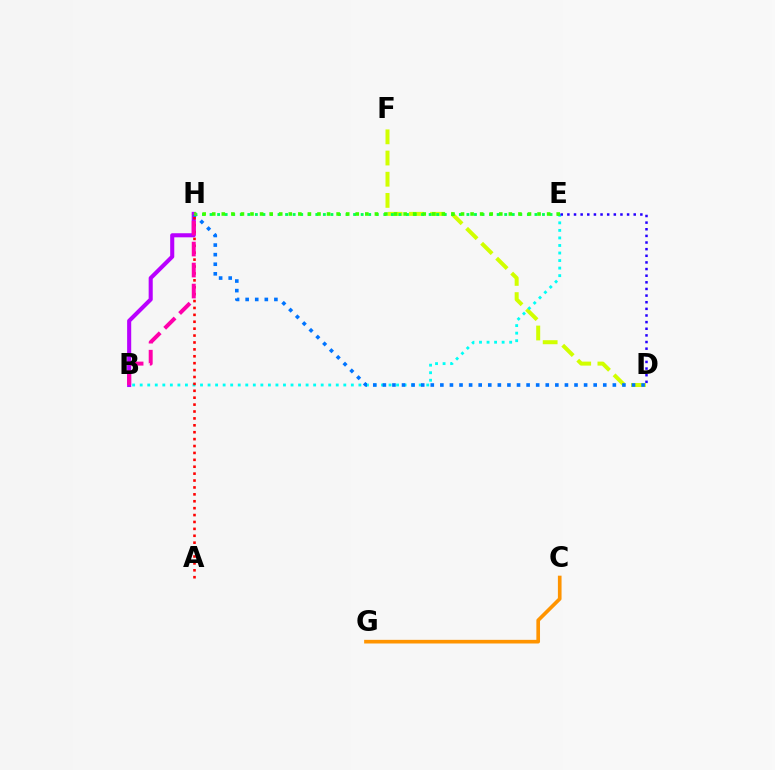{('D', 'F'): [{'color': '#d1ff00', 'line_style': 'dashed', 'thickness': 2.88}], ('B', 'H'): [{'color': '#b900ff', 'line_style': 'solid', 'thickness': 2.94}, {'color': '#ff00ac', 'line_style': 'dashed', 'thickness': 2.85}], ('B', 'E'): [{'color': '#00fff6', 'line_style': 'dotted', 'thickness': 2.05}], ('C', 'G'): [{'color': '#ff9400', 'line_style': 'solid', 'thickness': 2.63}], ('D', 'E'): [{'color': '#2500ff', 'line_style': 'dotted', 'thickness': 1.8}], ('D', 'H'): [{'color': '#0074ff', 'line_style': 'dotted', 'thickness': 2.6}], ('E', 'H'): [{'color': '#00ff5c', 'line_style': 'dotted', 'thickness': 2.05}, {'color': '#3dff00', 'line_style': 'dotted', 'thickness': 2.6}], ('A', 'H'): [{'color': '#ff0000', 'line_style': 'dotted', 'thickness': 1.88}]}